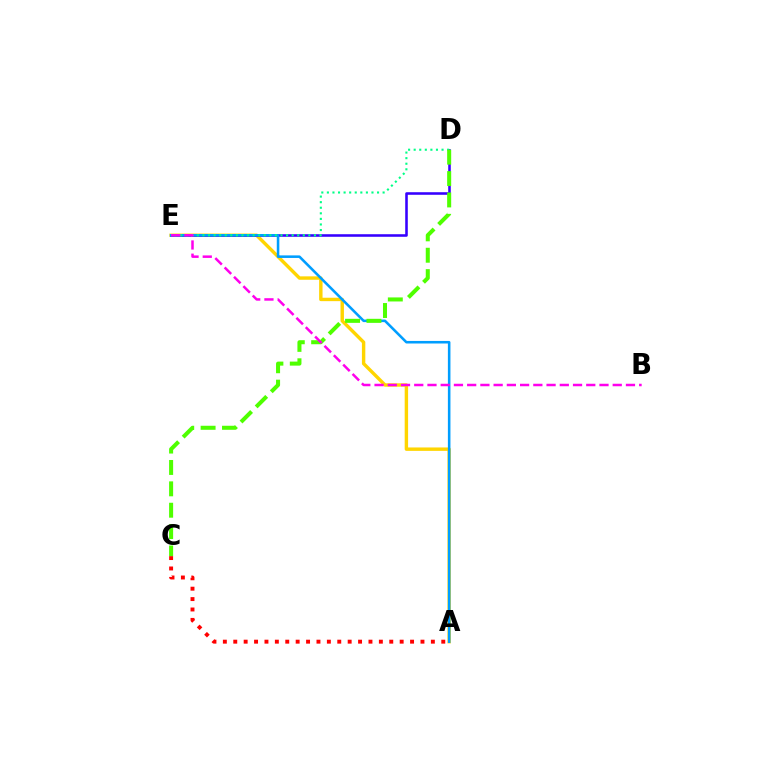{('A', 'E'): [{'color': '#ffd500', 'line_style': 'solid', 'thickness': 2.46}, {'color': '#009eff', 'line_style': 'solid', 'thickness': 1.85}], ('D', 'E'): [{'color': '#3700ff', 'line_style': 'solid', 'thickness': 1.85}, {'color': '#00ff86', 'line_style': 'dotted', 'thickness': 1.51}], ('A', 'C'): [{'color': '#ff0000', 'line_style': 'dotted', 'thickness': 2.83}], ('C', 'D'): [{'color': '#4fff00', 'line_style': 'dashed', 'thickness': 2.9}], ('B', 'E'): [{'color': '#ff00ed', 'line_style': 'dashed', 'thickness': 1.8}]}